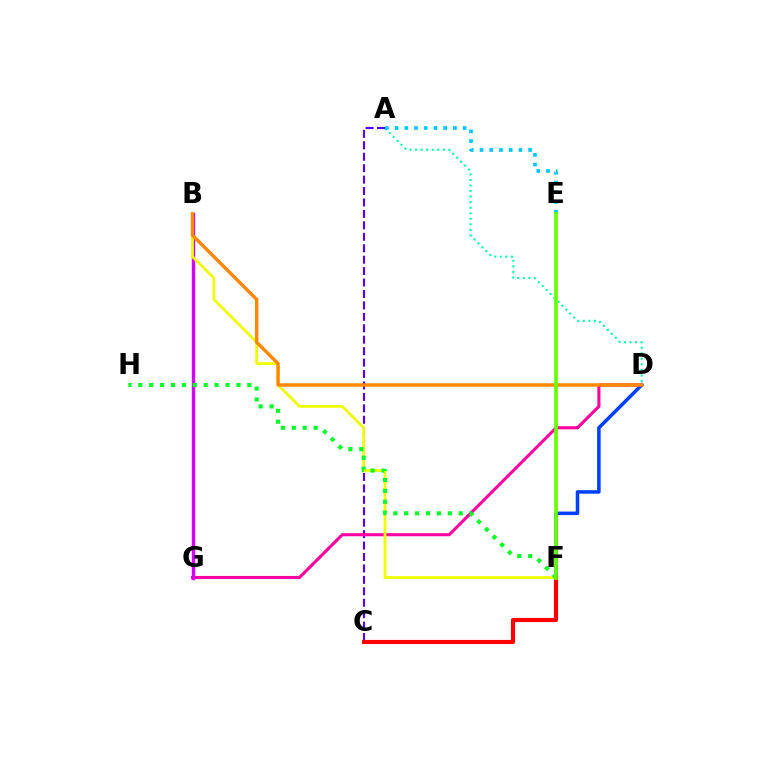{('A', 'D'): [{'color': '#00ffaf', 'line_style': 'dotted', 'thickness': 1.51}], ('A', 'C'): [{'color': '#4f00ff', 'line_style': 'dashed', 'thickness': 1.55}], ('D', 'G'): [{'color': '#ff00a0', 'line_style': 'solid', 'thickness': 2.23}], ('D', 'F'): [{'color': '#003fff', 'line_style': 'solid', 'thickness': 2.54}], ('B', 'G'): [{'color': '#d600ff', 'line_style': 'solid', 'thickness': 2.45}], ('A', 'E'): [{'color': '#00c7ff', 'line_style': 'dotted', 'thickness': 2.64}], ('B', 'F'): [{'color': '#eeff00', 'line_style': 'solid', 'thickness': 1.97}], ('B', 'D'): [{'color': '#ff8800', 'line_style': 'solid', 'thickness': 2.45}], ('C', 'F'): [{'color': '#ff0000', 'line_style': 'solid', 'thickness': 2.99}], ('F', 'H'): [{'color': '#00ff27', 'line_style': 'dotted', 'thickness': 2.96}], ('E', 'F'): [{'color': '#66ff00', 'line_style': 'solid', 'thickness': 2.62}]}